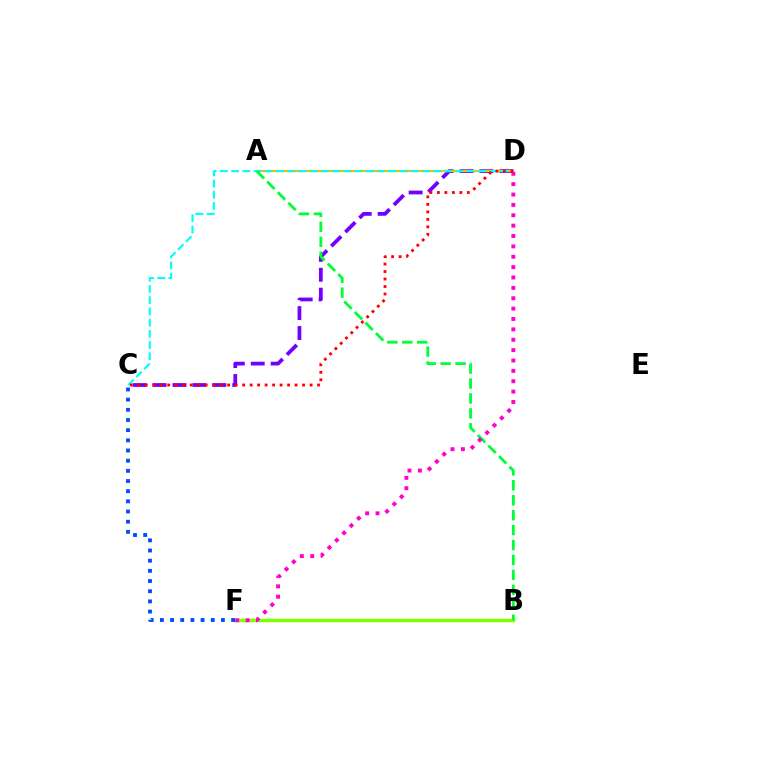{('C', 'D'): [{'color': '#7200ff', 'line_style': 'dashed', 'thickness': 2.71}, {'color': '#00fff6', 'line_style': 'dashed', 'thickness': 1.52}, {'color': '#ff0000', 'line_style': 'dotted', 'thickness': 2.04}], ('B', 'F'): [{'color': '#84ff00', 'line_style': 'solid', 'thickness': 2.52}], ('A', 'D'): [{'color': '#ffbd00', 'line_style': 'solid', 'thickness': 1.65}], ('A', 'B'): [{'color': '#00ff39', 'line_style': 'dashed', 'thickness': 2.03}], ('C', 'F'): [{'color': '#004bff', 'line_style': 'dotted', 'thickness': 2.76}], ('D', 'F'): [{'color': '#ff00cf', 'line_style': 'dotted', 'thickness': 2.82}]}